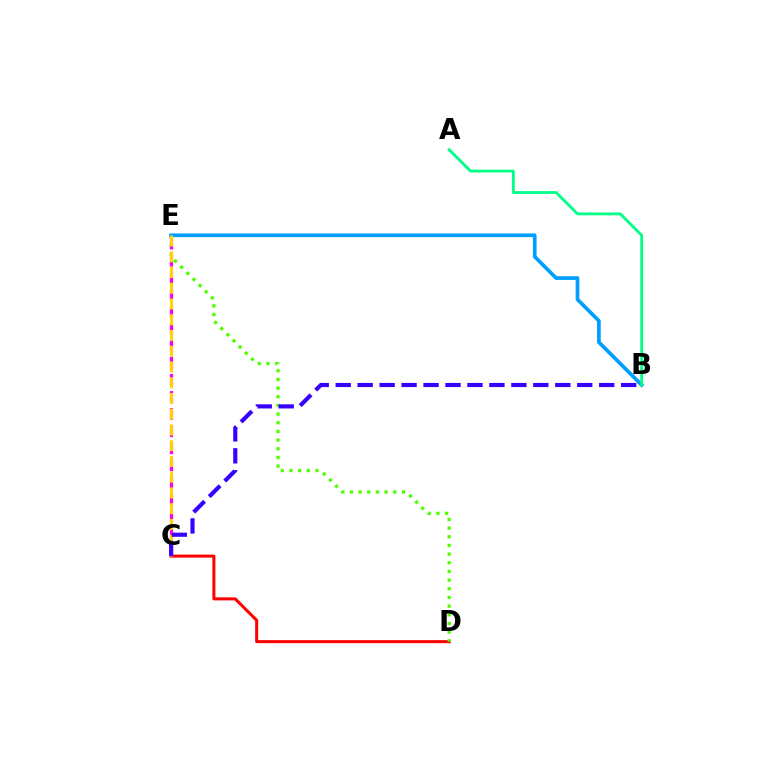{('C', 'D'): [{'color': '#ff0000', 'line_style': 'solid', 'thickness': 2.18}], ('D', 'E'): [{'color': '#4fff00', 'line_style': 'dotted', 'thickness': 2.36}], ('C', 'E'): [{'color': '#ff00ed', 'line_style': 'dashed', 'thickness': 2.32}, {'color': '#ffd500', 'line_style': 'dashed', 'thickness': 2.14}], ('B', 'E'): [{'color': '#009eff', 'line_style': 'solid', 'thickness': 2.66}], ('A', 'B'): [{'color': '#00ff86', 'line_style': 'solid', 'thickness': 2.02}], ('B', 'C'): [{'color': '#3700ff', 'line_style': 'dashed', 'thickness': 2.98}]}